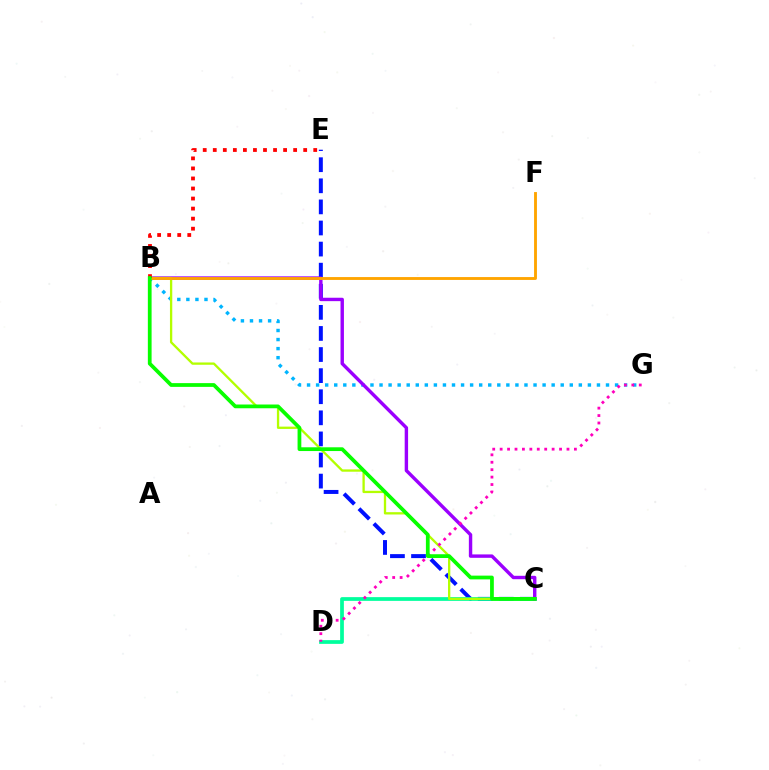{('C', 'E'): [{'color': '#0010ff', 'line_style': 'dashed', 'thickness': 2.87}], ('B', 'G'): [{'color': '#00b5ff', 'line_style': 'dotted', 'thickness': 2.46}], ('C', 'D'): [{'color': '#00ff9d', 'line_style': 'solid', 'thickness': 2.69}], ('B', 'C'): [{'color': '#9b00ff', 'line_style': 'solid', 'thickness': 2.45}, {'color': '#b3ff00', 'line_style': 'solid', 'thickness': 1.66}, {'color': '#08ff00', 'line_style': 'solid', 'thickness': 2.7}], ('B', 'F'): [{'color': '#ffa500', 'line_style': 'solid', 'thickness': 2.06}], ('D', 'G'): [{'color': '#ff00bd', 'line_style': 'dotted', 'thickness': 2.02}], ('B', 'E'): [{'color': '#ff0000', 'line_style': 'dotted', 'thickness': 2.73}]}